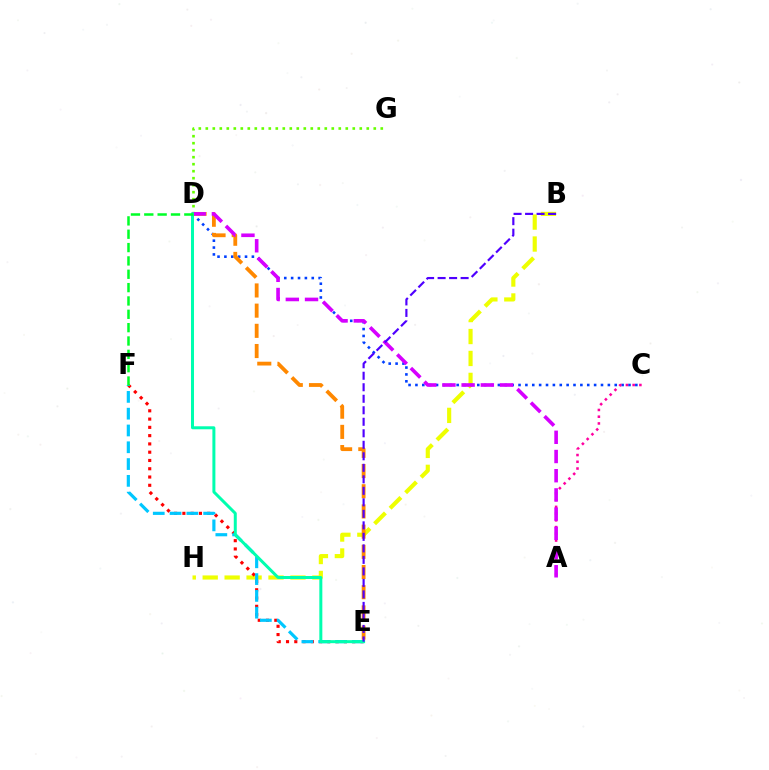{('B', 'H'): [{'color': '#eeff00', 'line_style': 'dashed', 'thickness': 2.98}], ('C', 'D'): [{'color': '#003fff', 'line_style': 'dotted', 'thickness': 1.87}], ('D', 'G'): [{'color': '#66ff00', 'line_style': 'dotted', 'thickness': 1.9}], ('A', 'C'): [{'color': '#ff00a0', 'line_style': 'dotted', 'thickness': 1.83}], ('E', 'F'): [{'color': '#ff0000', 'line_style': 'dotted', 'thickness': 2.25}, {'color': '#00c7ff', 'line_style': 'dashed', 'thickness': 2.28}], ('D', 'E'): [{'color': '#ff8800', 'line_style': 'dashed', 'thickness': 2.74}, {'color': '#00ffaf', 'line_style': 'solid', 'thickness': 2.15}], ('A', 'D'): [{'color': '#d600ff', 'line_style': 'dashed', 'thickness': 2.61}], ('B', 'E'): [{'color': '#4f00ff', 'line_style': 'dashed', 'thickness': 1.56}], ('D', 'F'): [{'color': '#00ff27', 'line_style': 'dashed', 'thickness': 1.81}]}